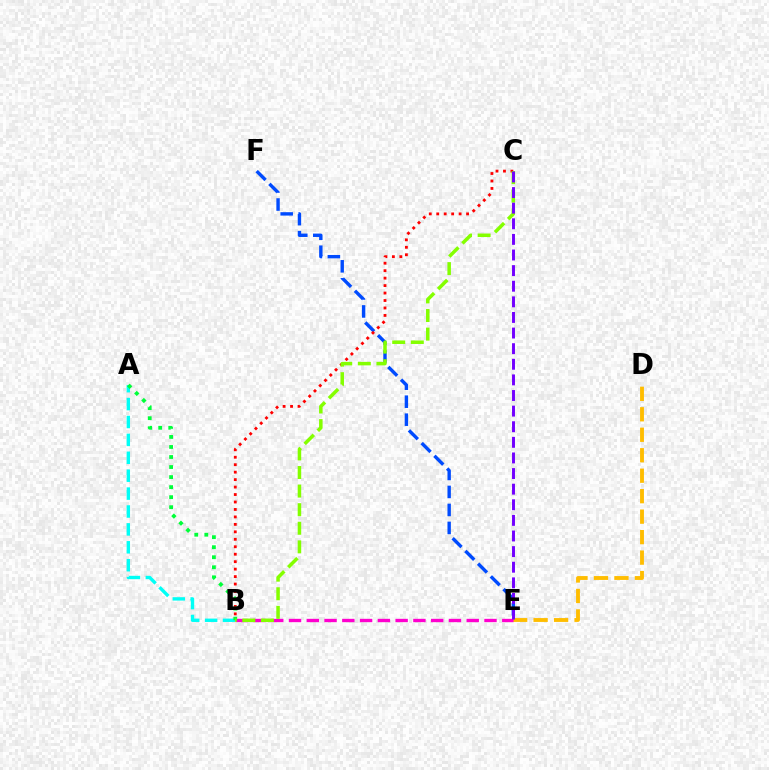{('E', 'F'): [{'color': '#004bff', 'line_style': 'dashed', 'thickness': 2.44}], ('D', 'E'): [{'color': '#ffbd00', 'line_style': 'dashed', 'thickness': 2.78}], ('B', 'C'): [{'color': '#ff0000', 'line_style': 'dotted', 'thickness': 2.03}, {'color': '#84ff00', 'line_style': 'dashed', 'thickness': 2.53}], ('A', 'B'): [{'color': '#00fff6', 'line_style': 'dashed', 'thickness': 2.43}, {'color': '#00ff39', 'line_style': 'dotted', 'thickness': 2.73}], ('B', 'E'): [{'color': '#ff00cf', 'line_style': 'dashed', 'thickness': 2.41}], ('C', 'E'): [{'color': '#7200ff', 'line_style': 'dashed', 'thickness': 2.12}]}